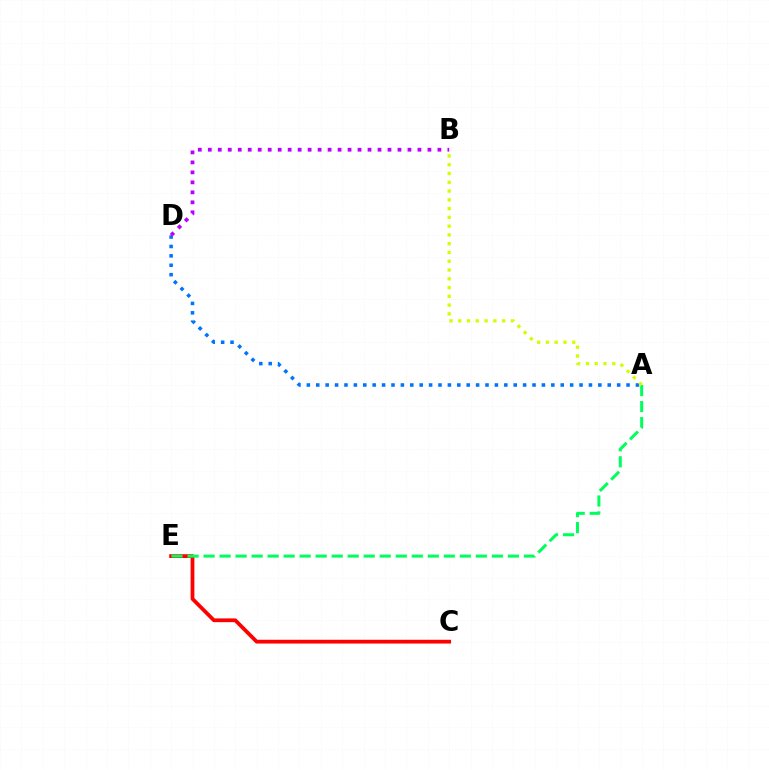{('C', 'E'): [{'color': '#ff0000', 'line_style': 'solid', 'thickness': 2.72}], ('A', 'E'): [{'color': '#00ff5c', 'line_style': 'dashed', 'thickness': 2.18}], ('A', 'D'): [{'color': '#0074ff', 'line_style': 'dotted', 'thickness': 2.55}], ('A', 'B'): [{'color': '#d1ff00', 'line_style': 'dotted', 'thickness': 2.38}], ('B', 'D'): [{'color': '#b900ff', 'line_style': 'dotted', 'thickness': 2.71}]}